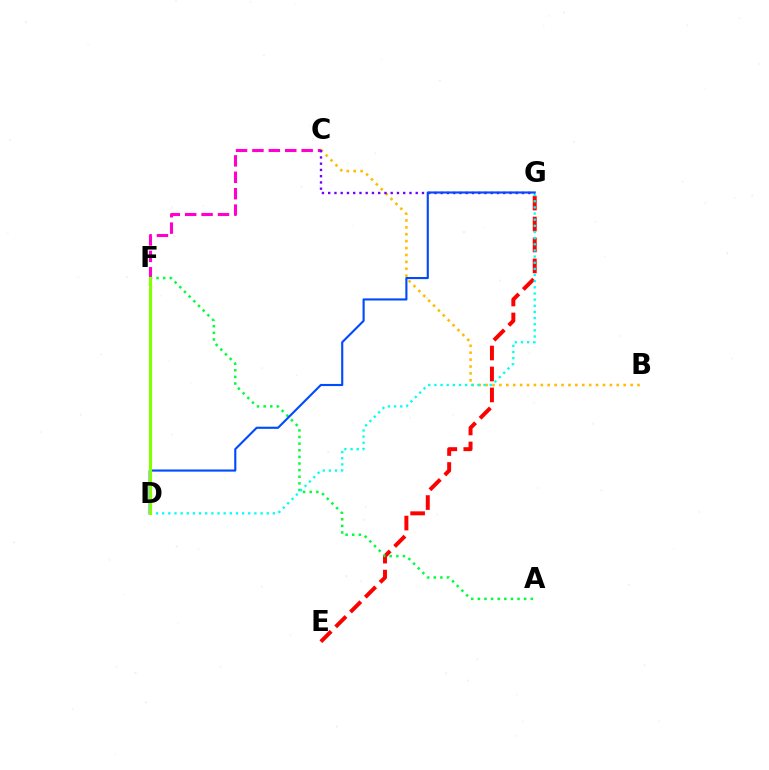{('C', 'F'): [{'color': '#ff00cf', 'line_style': 'dashed', 'thickness': 2.23}], ('E', 'G'): [{'color': '#ff0000', 'line_style': 'dashed', 'thickness': 2.85}], ('A', 'F'): [{'color': '#00ff39', 'line_style': 'dotted', 'thickness': 1.8}], ('B', 'C'): [{'color': '#ffbd00', 'line_style': 'dotted', 'thickness': 1.88}], ('D', 'G'): [{'color': '#00fff6', 'line_style': 'dotted', 'thickness': 1.67}, {'color': '#004bff', 'line_style': 'solid', 'thickness': 1.53}], ('C', 'G'): [{'color': '#7200ff', 'line_style': 'dotted', 'thickness': 1.7}], ('D', 'F'): [{'color': '#84ff00', 'line_style': 'solid', 'thickness': 2.25}]}